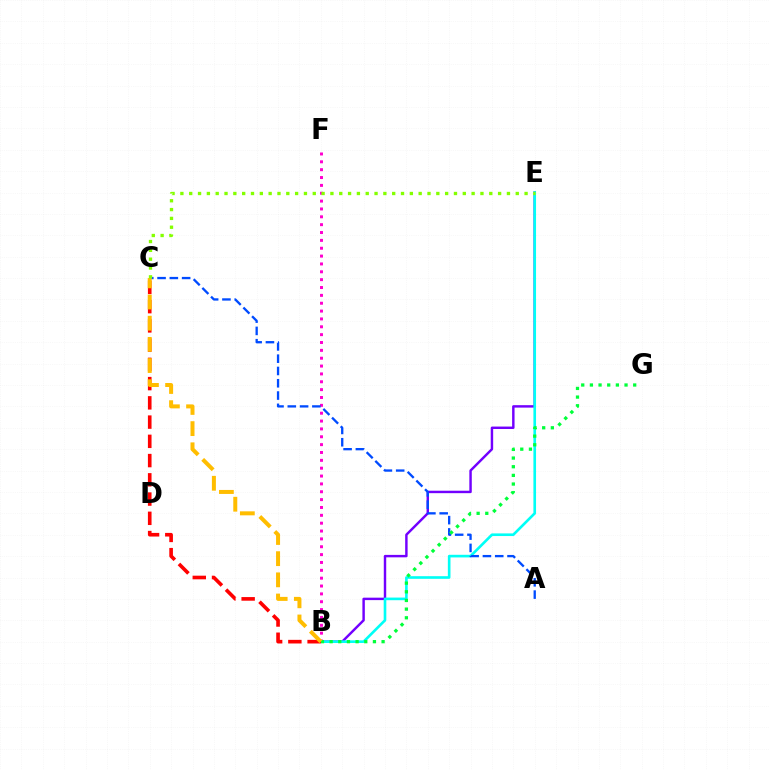{('B', 'E'): [{'color': '#7200ff', 'line_style': 'solid', 'thickness': 1.76}, {'color': '#00fff6', 'line_style': 'solid', 'thickness': 1.9}], ('B', 'F'): [{'color': '#ff00cf', 'line_style': 'dotted', 'thickness': 2.13}], ('A', 'C'): [{'color': '#004bff', 'line_style': 'dashed', 'thickness': 1.67}], ('B', 'G'): [{'color': '#00ff39', 'line_style': 'dotted', 'thickness': 2.35}], ('B', 'C'): [{'color': '#ff0000', 'line_style': 'dashed', 'thickness': 2.61}, {'color': '#ffbd00', 'line_style': 'dashed', 'thickness': 2.88}], ('C', 'E'): [{'color': '#84ff00', 'line_style': 'dotted', 'thickness': 2.4}]}